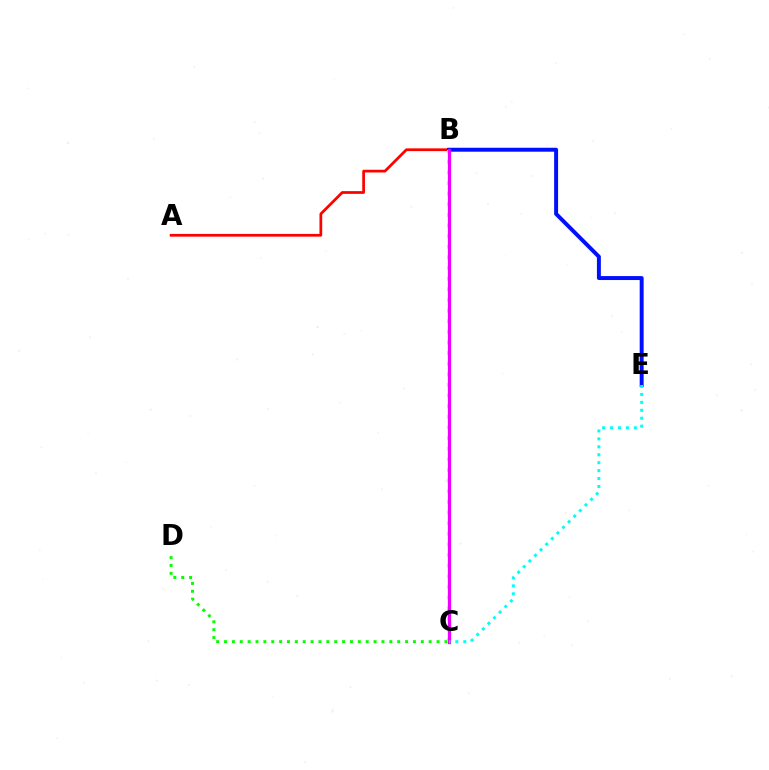{('A', 'B'): [{'color': '#ff0000', 'line_style': 'solid', 'thickness': 1.97}], ('B', 'E'): [{'color': '#0010ff', 'line_style': 'solid', 'thickness': 2.85}], ('C', 'D'): [{'color': '#08ff00', 'line_style': 'dotted', 'thickness': 2.14}], ('B', 'C'): [{'color': '#fcf500', 'line_style': 'dotted', 'thickness': 2.89}, {'color': '#ee00ff', 'line_style': 'solid', 'thickness': 2.34}], ('C', 'E'): [{'color': '#00fff6', 'line_style': 'dotted', 'thickness': 2.15}]}